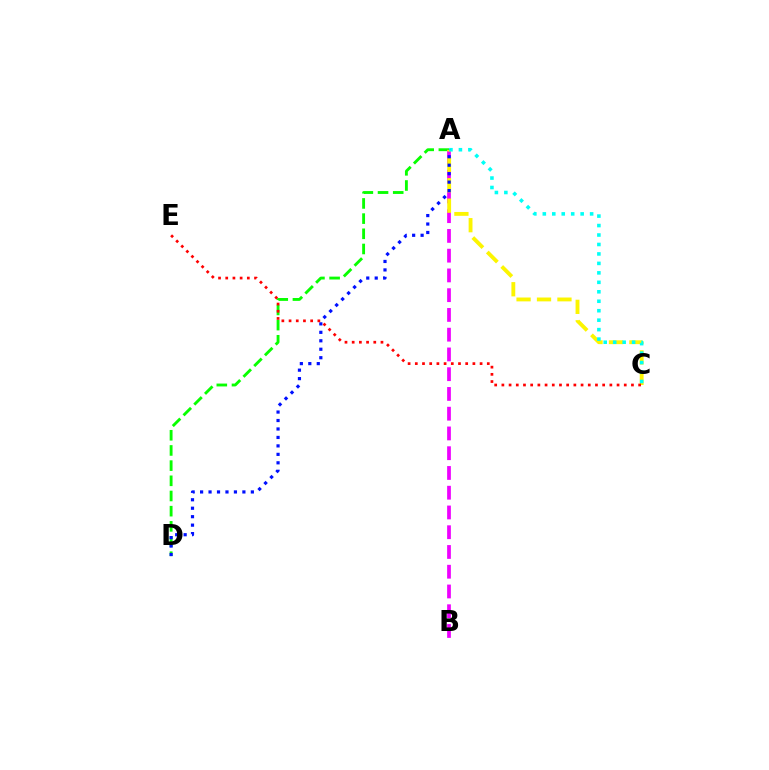{('A', 'D'): [{'color': '#08ff00', 'line_style': 'dashed', 'thickness': 2.06}, {'color': '#0010ff', 'line_style': 'dotted', 'thickness': 2.3}], ('A', 'B'): [{'color': '#ee00ff', 'line_style': 'dashed', 'thickness': 2.68}], ('A', 'C'): [{'color': '#fcf500', 'line_style': 'dashed', 'thickness': 2.78}, {'color': '#00fff6', 'line_style': 'dotted', 'thickness': 2.57}], ('C', 'E'): [{'color': '#ff0000', 'line_style': 'dotted', 'thickness': 1.96}]}